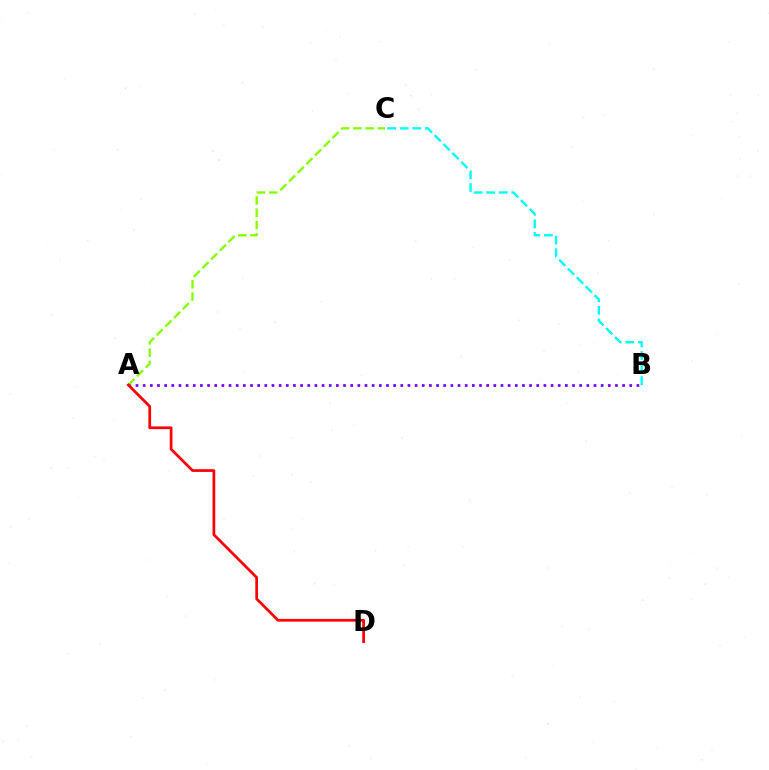{('A', 'B'): [{'color': '#7200ff', 'line_style': 'dotted', 'thickness': 1.94}], ('B', 'C'): [{'color': '#00fff6', 'line_style': 'dashed', 'thickness': 1.71}], ('A', 'C'): [{'color': '#84ff00', 'line_style': 'dashed', 'thickness': 1.67}], ('A', 'D'): [{'color': '#ff0000', 'line_style': 'solid', 'thickness': 1.96}]}